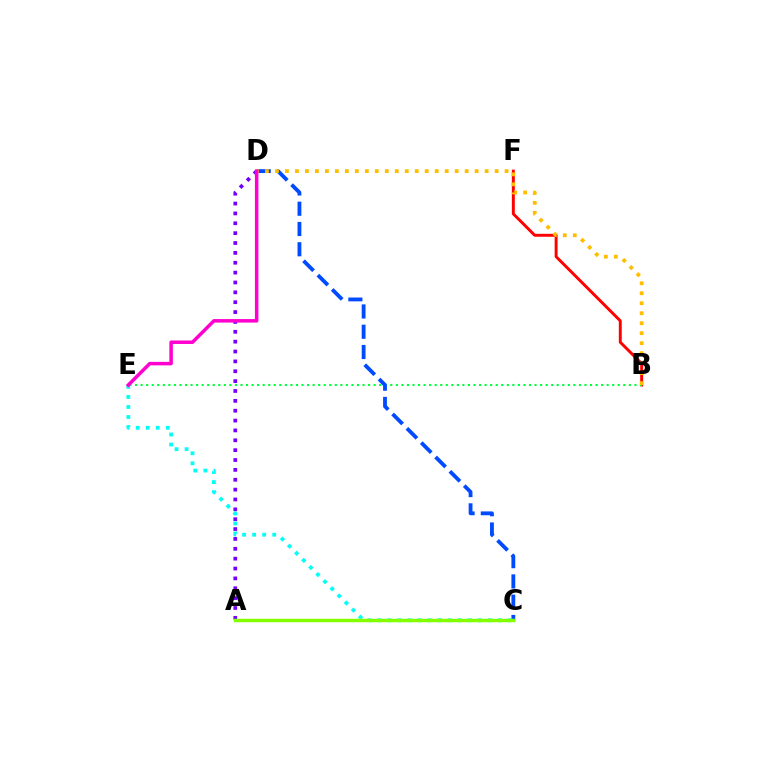{('B', 'F'): [{'color': '#ff0000', 'line_style': 'solid', 'thickness': 2.11}], ('A', 'D'): [{'color': '#7200ff', 'line_style': 'dotted', 'thickness': 2.68}], ('B', 'E'): [{'color': '#00ff39', 'line_style': 'dotted', 'thickness': 1.51}], ('C', 'D'): [{'color': '#004bff', 'line_style': 'dashed', 'thickness': 2.75}], ('B', 'D'): [{'color': '#ffbd00', 'line_style': 'dotted', 'thickness': 2.71}], ('C', 'E'): [{'color': '#00fff6', 'line_style': 'dotted', 'thickness': 2.73}], ('D', 'E'): [{'color': '#ff00cf', 'line_style': 'solid', 'thickness': 2.52}], ('A', 'C'): [{'color': '#84ff00', 'line_style': 'solid', 'thickness': 2.5}]}